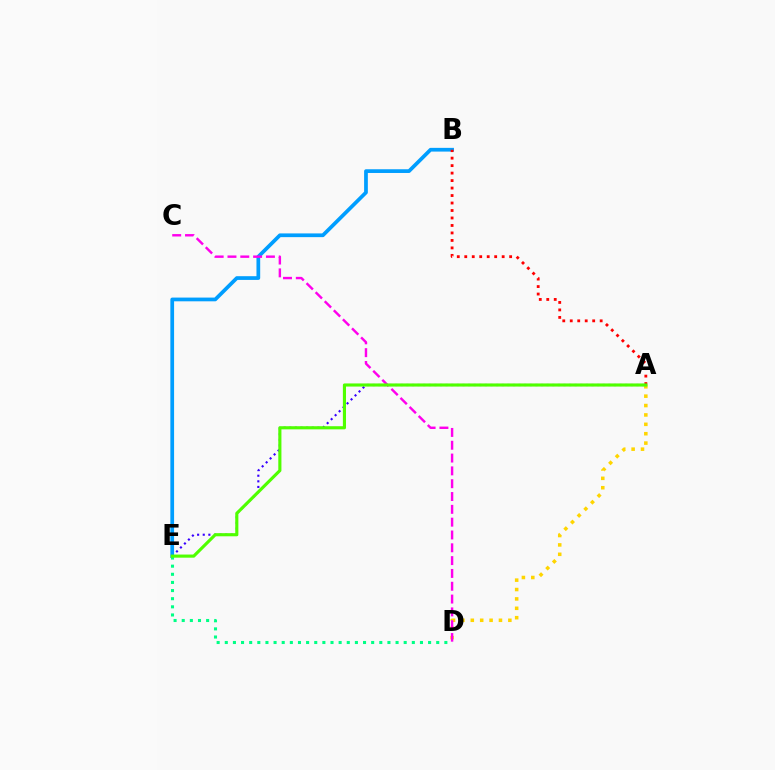{('A', 'E'): [{'color': '#3700ff', 'line_style': 'dotted', 'thickness': 1.52}, {'color': '#4fff00', 'line_style': 'solid', 'thickness': 2.25}], ('B', 'E'): [{'color': '#009eff', 'line_style': 'solid', 'thickness': 2.68}], ('A', 'B'): [{'color': '#ff0000', 'line_style': 'dotted', 'thickness': 2.03}], ('A', 'D'): [{'color': '#ffd500', 'line_style': 'dotted', 'thickness': 2.55}], ('D', 'E'): [{'color': '#00ff86', 'line_style': 'dotted', 'thickness': 2.21}], ('C', 'D'): [{'color': '#ff00ed', 'line_style': 'dashed', 'thickness': 1.74}]}